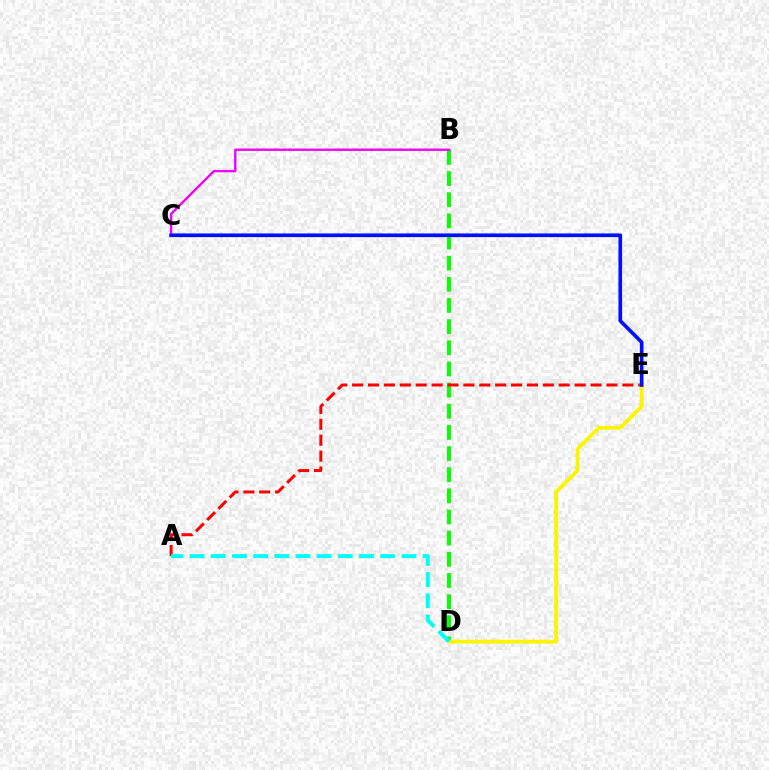{('B', 'D'): [{'color': '#08ff00', 'line_style': 'dashed', 'thickness': 2.87}], ('A', 'E'): [{'color': '#ff0000', 'line_style': 'dashed', 'thickness': 2.16}], ('D', 'E'): [{'color': '#fcf500', 'line_style': 'solid', 'thickness': 2.73}], ('A', 'D'): [{'color': '#00fff6', 'line_style': 'dashed', 'thickness': 2.88}], ('B', 'C'): [{'color': '#ee00ff', 'line_style': 'solid', 'thickness': 1.68}], ('C', 'E'): [{'color': '#0010ff', 'line_style': 'solid', 'thickness': 2.64}]}